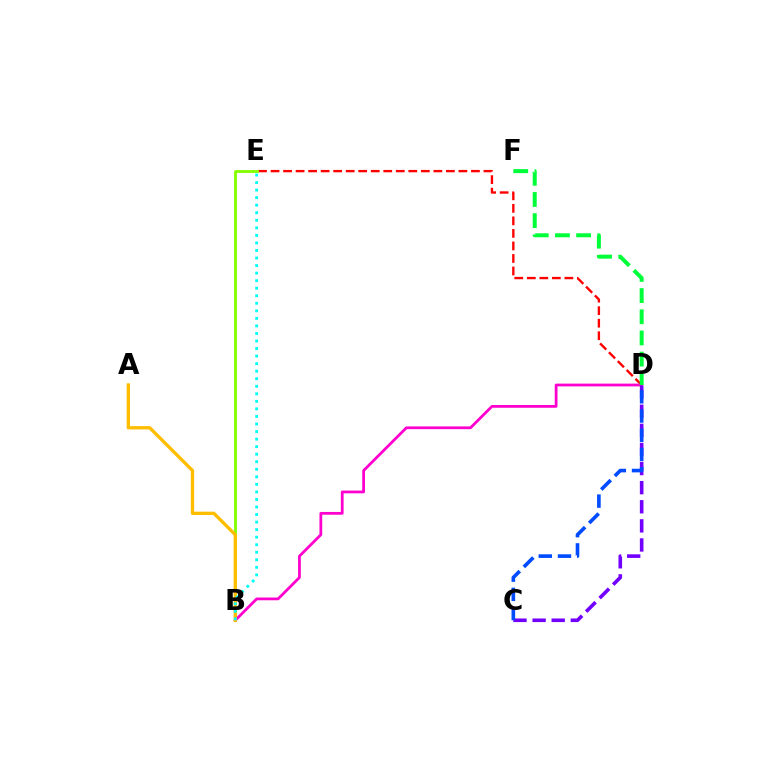{('D', 'E'): [{'color': '#ff0000', 'line_style': 'dashed', 'thickness': 1.7}], ('B', 'E'): [{'color': '#84ff00', 'line_style': 'solid', 'thickness': 2.05}, {'color': '#00fff6', 'line_style': 'dotted', 'thickness': 2.05}], ('B', 'D'): [{'color': '#ff00cf', 'line_style': 'solid', 'thickness': 1.99}], ('A', 'B'): [{'color': '#ffbd00', 'line_style': 'solid', 'thickness': 2.4}], ('C', 'D'): [{'color': '#7200ff', 'line_style': 'dashed', 'thickness': 2.59}, {'color': '#004bff', 'line_style': 'dashed', 'thickness': 2.61}], ('D', 'F'): [{'color': '#00ff39', 'line_style': 'dashed', 'thickness': 2.88}]}